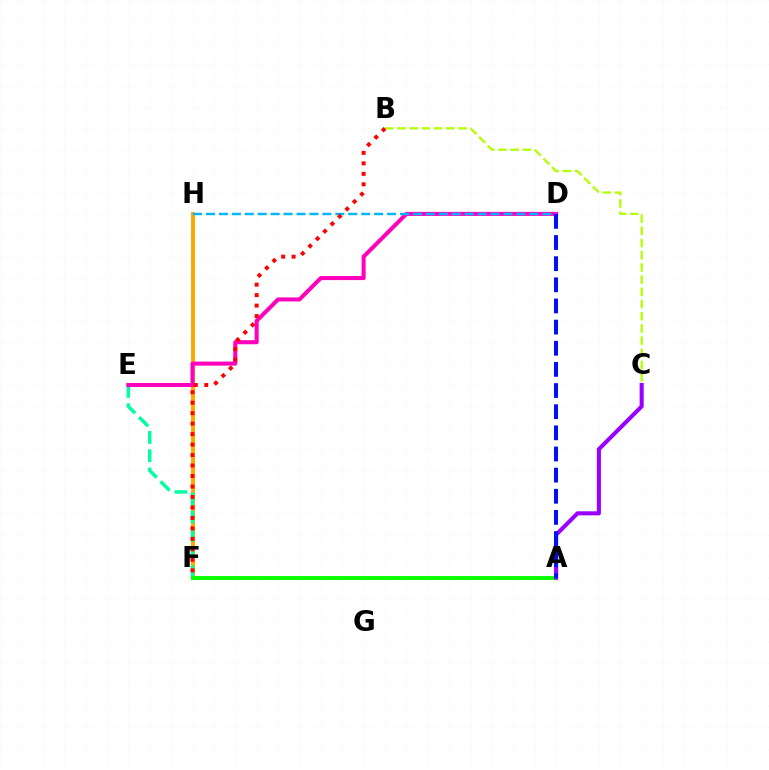{('F', 'H'): [{'color': '#ffa500', 'line_style': 'solid', 'thickness': 2.82}], ('E', 'F'): [{'color': '#00ff9d', 'line_style': 'dashed', 'thickness': 2.49}], ('A', 'F'): [{'color': '#08ff00', 'line_style': 'solid', 'thickness': 2.81}], ('D', 'E'): [{'color': '#ff00bd', 'line_style': 'solid', 'thickness': 2.9}], ('A', 'C'): [{'color': '#9b00ff', 'line_style': 'solid', 'thickness': 2.93}], ('B', 'C'): [{'color': '#b3ff00', 'line_style': 'dashed', 'thickness': 1.66}], ('D', 'H'): [{'color': '#00b5ff', 'line_style': 'dashed', 'thickness': 1.76}], ('A', 'D'): [{'color': '#0010ff', 'line_style': 'dashed', 'thickness': 2.87}], ('B', 'F'): [{'color': '#ff0000', 'line_style': 'dotted', 'thickness': 2.85}]}